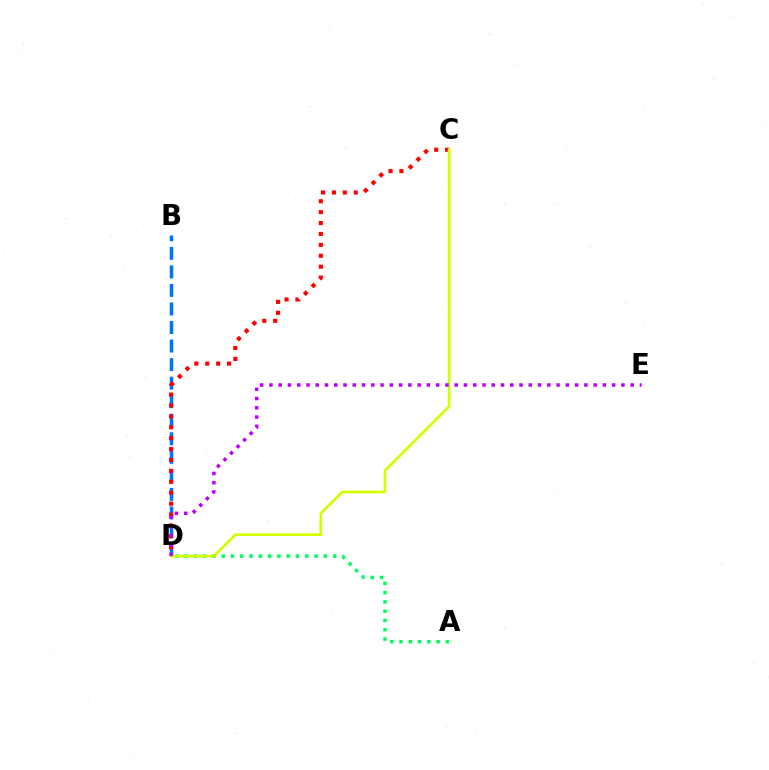{('B', 'D'): [{'color': '#0074ff', 'line_style': 'dashed', 'thickness': 2.52}], ('C', 'D'): [{'color': '#ff0000', 'line_style': 'dotted', 'thickness': 2.96}, {'color': '#d1ff00', 'line_style': 'solid', 'thickness': 1.92}], ('A', 'D'): [{'color': '#00ff5c', 'line_style': 'dotted', 'thickness': 2.52}], ('D', 'E'): [{'color': '#b900ff', 'line_style': 'dotted', 'thickness': 2.52}]}